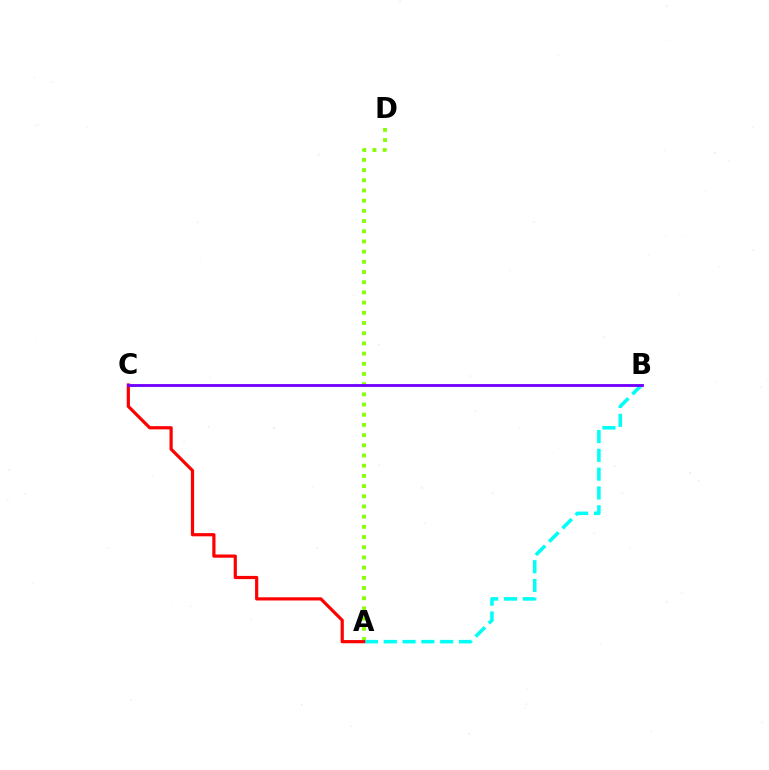{('A', 'D'): [{'color': '#84ff00', 'line_style': 'dotted', 'thickness': 2.77}], ('A', 'B'): [{'color': '#00fff6', 'line_style': 'dashed', 'thickness': 2.56}], ('A', 'C'): [{'color': '#ff0000', 'line_style': 'solid', 'thickness': 2.3}], ('B', 'C'): [{'color': '#7200ff', 'line_style': 'solid', 'thickness': 2.05}]}